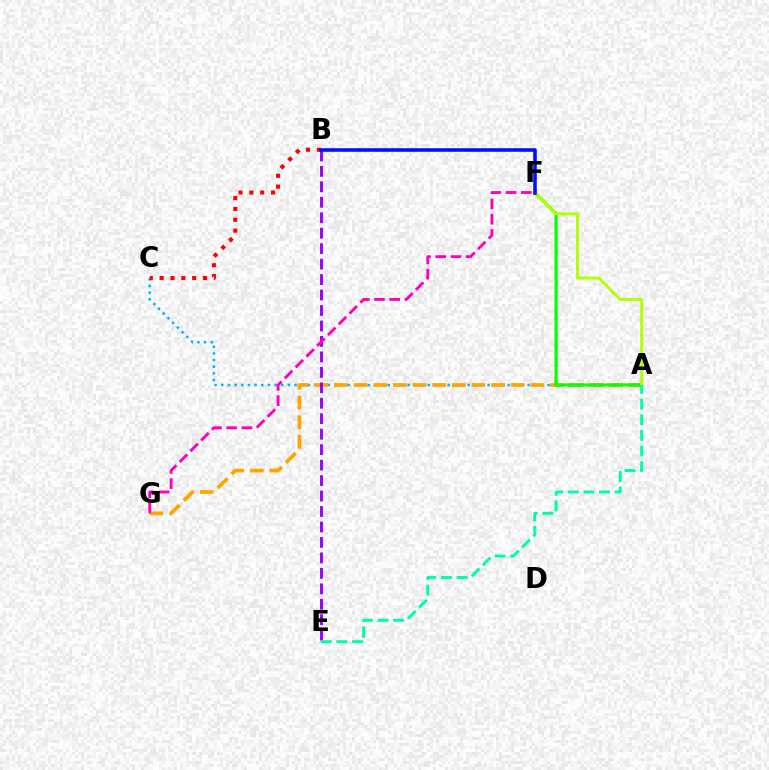{('A', 'C'): [{'color': '#00b5ff', 'line_style': 'dotted', 'thickness': 1.81}], ('A', 'G'): [{'color': '#ffa500', 'line_style': 'dashed', 'thickness': 2.67}], ('A', 'F'): [{'color': '#08ff00', 'line_style': 'solid', 'thickness': 2.28}, {'color': '#b3ff00', 'line_style': 'solid', 'thickness': 2.09}], ('B', 'E'): [{'color': '#9b00ff', 'line_style': 'dashed', 'thickness': 2.1}], ('A', 'E'): [{'color': '#00ff9d', 'line_style': 'dashed', 'thickness': 2.12}], ('B', 'C'): [{'color': '#ff0000', 'line_style': 'dotted', 'thickness': 2.95}], ('F', 'G'): [{'color': '#ff00bd', 'line_style': 'dashed', 'thickness': 2.07}], ('B', 'F'): [{'color': '#0010ff', 'line_style': 'solid', 'thickness': 2.57}]}